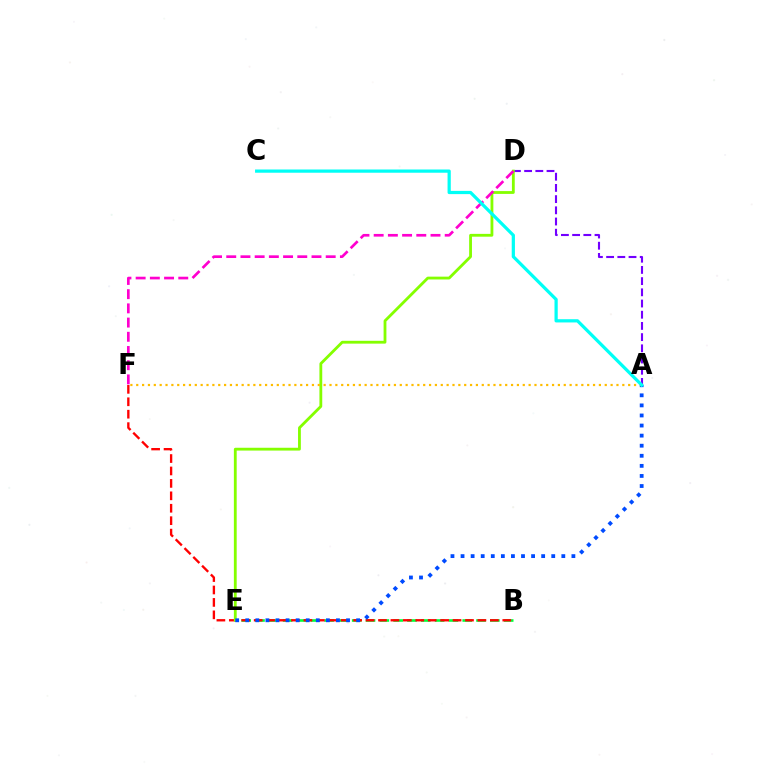{('B', 'E'): [{'color': '#00ff39', 'line_style': 'dashed', 'thickness': 1.88}], ('B', 'F'): [{'color': '#ff0000', 'line_style': 'dashed', 'thickness': 1.69}], ('A', 'D'): [{'color': '#7200ff', 'line_style': 'dashed', 'thickness': 1.52}], ('D', 'E'): [{'color': '#84ff00', 'line_style': 'solid', 'thickness': 2.03}], ('A', 'E'): [{'color': '#004bff', 'line_style': 'dotted', 'thickness': 2.74}], ('D', 'F'): [{'color': '#ff00cf', 'line_style': 'dashed', 'thickness': 1.93}], ('A', 'F'): [{'color': '#ffbd00', 'line_style': 'dotted', 'thickness': 1.59}], ('A', 'C'): [{'color': '#00fff6', 'line_style': 'solid', 'thickness': 2.32}]}